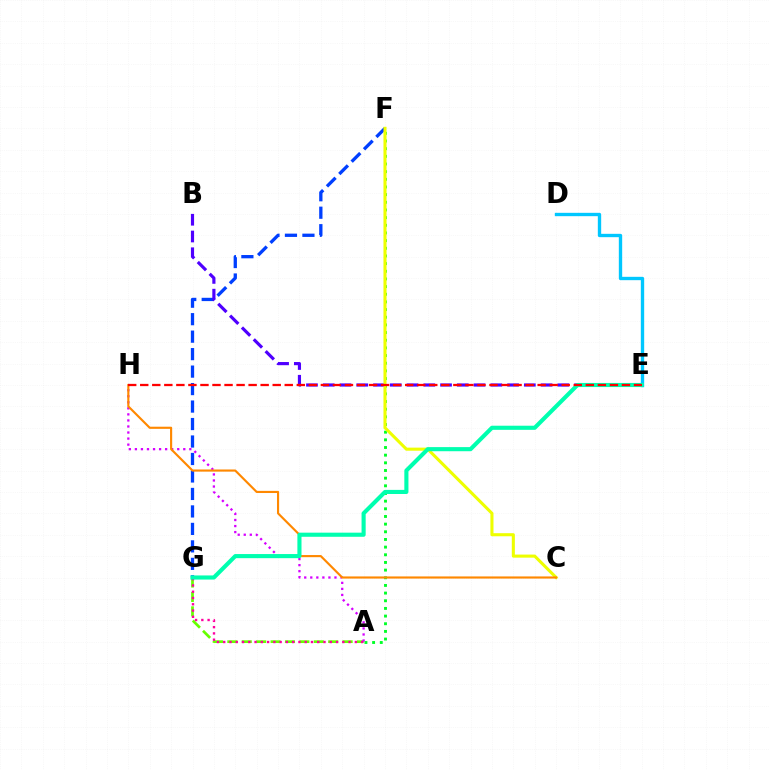{('A', 'G'): [{'color': '#66ff00', 'line_style': 'dashed', 'thickness': 1.96}, {'color': '#ff00a0', 'line_style': 'dotted', 'thickness': 1.7}], ('F', 'G'): [{'color': '#003fff', 'line_style': 'dashed', 'thickness': 2.37}], ('A', 'F'): [{'color': '#00ff27', 'line_style': 'dotted', 'thickness': 2.08}], ('A', 'H'): [{'color': '#d600ff', 'line_style': 'dotted', 'thickness': 1.64}], ('B', 'E'): [{'color': '#4f00ff', 'line_style': 'dashed', 'thickness': 2.28}], ('D', 'E'): [{'color': '#00c7ff', 'line_style': 'solid', 'thickness': 2.41}], ('C', 'F'): [{'color': '#eeff00', 'line_style': 'solid', 'thickness': 2.22}], ('C', 'H'): [{'color': '#ff8800', 'line_style': 'solid', 'thickness': 1.54}], ('E', 'G'): [{'color': '#00ffaf', 'line_style': 'solid', 'thickness': 2.96}], ('E', 'H'): [{'color': '#ff0000', 'line_style': 'dashed', 'thickness': 1.64}]}